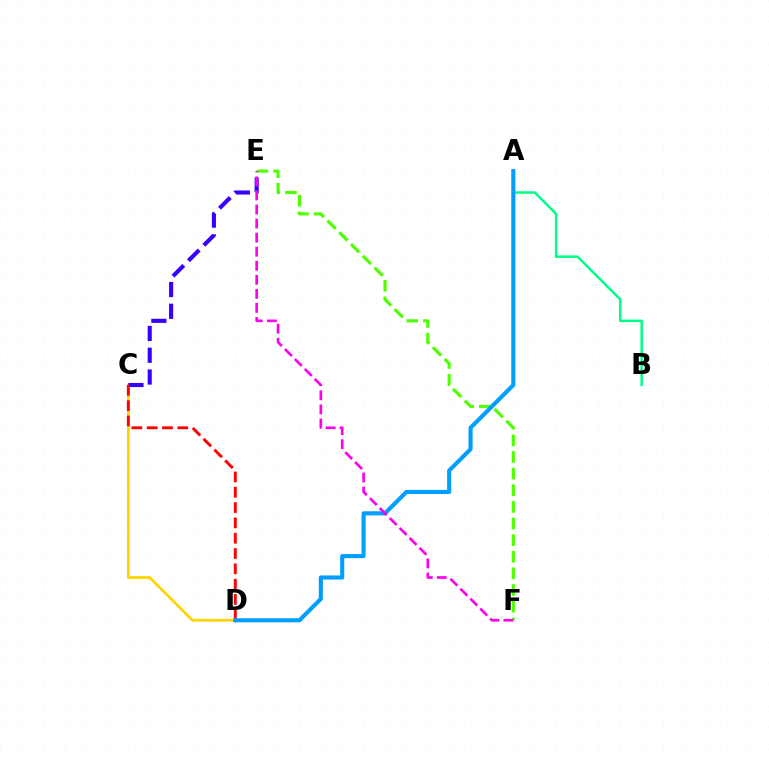{('C', 'D'): [{'color': '#ffd500', 'line_style': 'solid', 'thickness': 1.98}, {'color': '#ff0000', 'line_style': 'dashed', 'thickness': 2.08}], ('C', 'E'): [{'color': '#3700ff', 'line_style': 'dashed', 'thickness': 2.96}], ('A', 'B'): [{'color': '#00ff86', 'line_style': 'solid', 'thickness': 1.79}], ('E', 'F'): [{'color': '#4fff00', 'line_style': 'dashed', 'thickness': 2.26}, {'color': '#ff00ed', 'line_style': 'dashed', 'thickness': 1.91}], ('A', 'D'): [{'color': '#009eff', 'line_style': 'solid', 'thickness': 2.95}]}